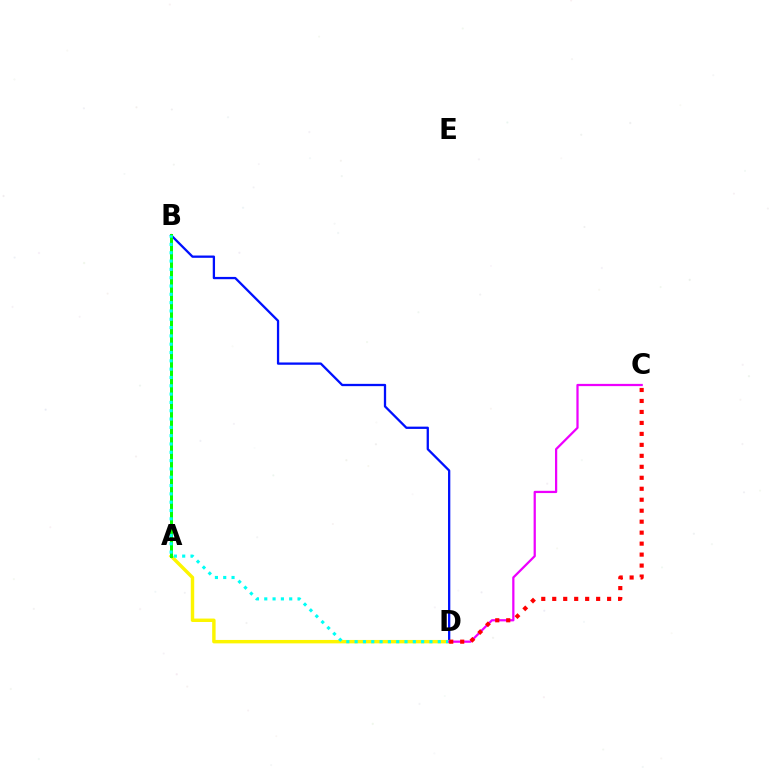{('B', 'D'): [{'color': '#0010ff', 'line_style': 'solid', 'thickness': 1.65}, {'color': '#00fff6', 'line_style': 'dotted', 'thickness': 2.26}], ('A', 'D'): [{'color': '#fcf500', 'line_style': 'solid', 'thickness': 2.47}], ('A', 'B'): [{'color': '#08ff00', 'line_style': 'solid', 'thickness': 2.16}], ('C', 'D'): [{'color': '#ee00ff', 'line_style': 'solid', 'thickness': 1.61}, {'color': '#ff0000', 'line_style': 'dotted', 'thickness': 2.98}]}